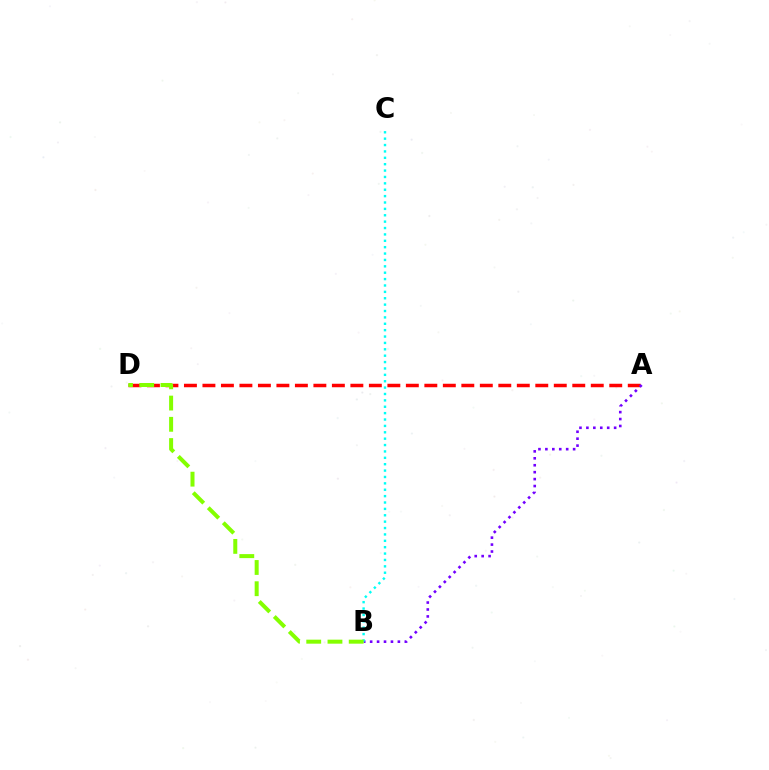{('A', 'D'): [{'color': '#ff0000', 'line_style': 'dashed', 'thickness': 2.51}], ('A', 'B'): [{'color': '#7200ff', 'line_style': 'dotted', 'thickness': 1.88}], ('B', 'C'): [{'color': '#00fff6', 'line_style': 'dotted', 'thickness': 1.73}], ('B', 'D'): [{'color': '#84ff00', 'line_style': 'dashed', 'thickness': 2.89}]}